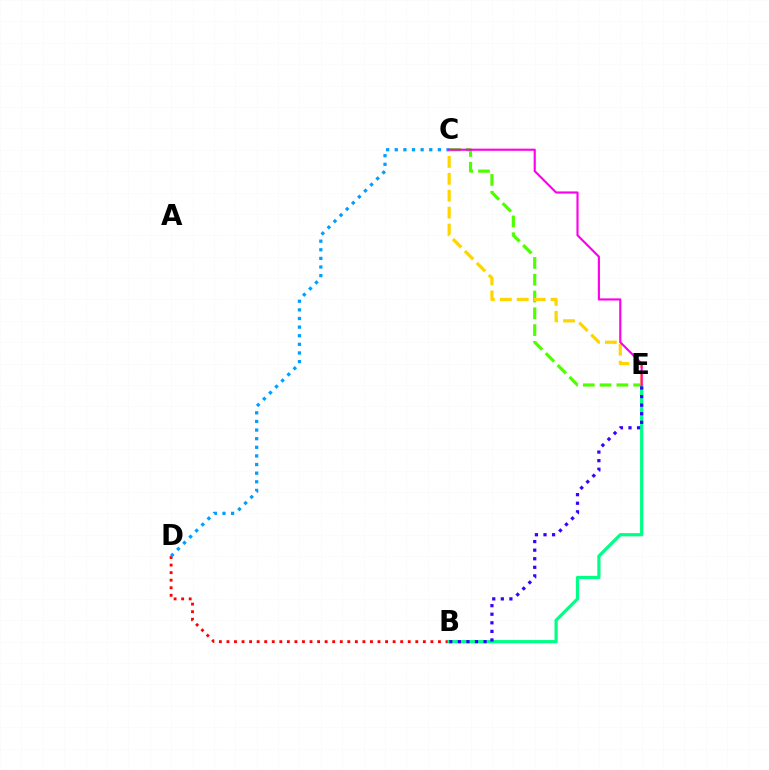{('B', 'D'): [{'color': '#ff0000', 'line_style': 'dotted', 'thickness': 2.05}], ('C', 'E'): [{'color': '#4fff00', 'line_style': 'dashed', 'thickness': 2.28}, {'color': '#ffd500', 'line_style': 'dashed', 'thickness': 2.3}, {'color': '#ff00ed', 'line_style': 'solid', 'thickness': 1.54}], ('B', 'E'): [{'color': '#00ff86', 'line_style': 'solid', 'thickness': 2.32}, {'color': '#3700ff', 'line_style': 'dotted', 'thickness': 2.33}], ('C', 'D'): [{'color': '#009eff', 'line_style': 'dotted', 'thickness': 2.34}]}